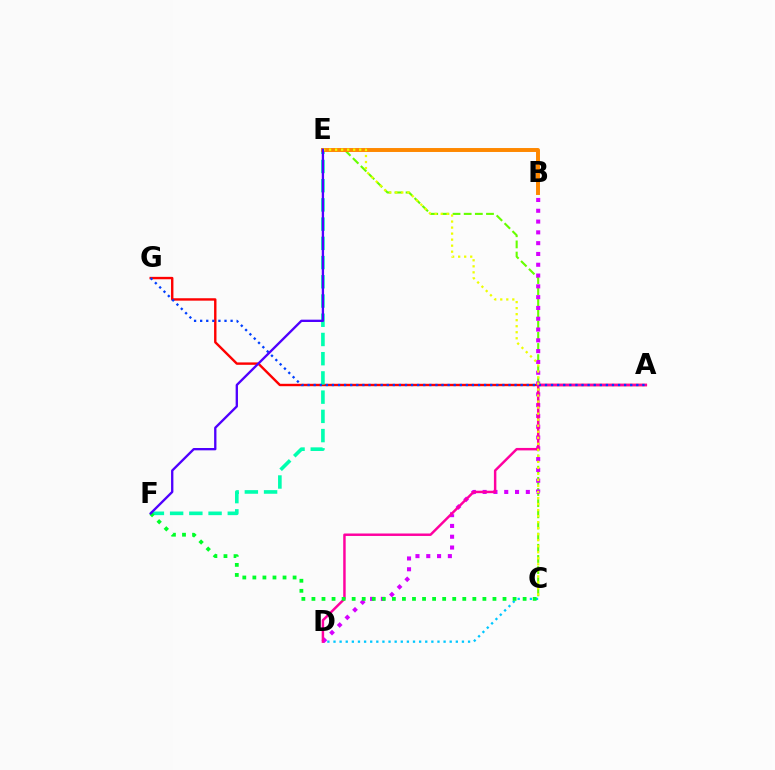{('A', 'G'): [{'color': '#ff0000', 'line_style': 'solid', 'thickness': 1.73}, {'color': '#003fff', 'line_style': 'dotted', 'thickness': 1.65}], ('C', 'E'): [{'color': '#66ff00', 'line_style': 'dashed', 'thickness': 1.52}, {'color': '#eeff00', 'line_style': 'dotted', 'thickness': 1.64}], ('B', 'D'): [{'color': '#d600ff', 'line_style': 'dotted', 'thickness': 2.93}], ('E', 'F'): [{'color': '#00ffaf', 'line_style': 'dashed', 'thickness': 2.61}, {'color': '#4f00ff', 'line_style': 'solid', 'thickness': 1.68}], ('B', 'E'): [{'color': '#ff8800', 'line_style': 'solid', 'thickness': 2.84}], ('C', 'D'): [{'color': '#00c7ff', 'line_style': 'dotted', 'thickness': 1.66}], ('A', 'D'): [{'color': '#ff00a0', 'line_style': 'solid', 'thickness': 1.77}], ('C', 'F'): [{'color': '#00ff27', 'line_style': 'dotted', 'thickness': 2.73}]}